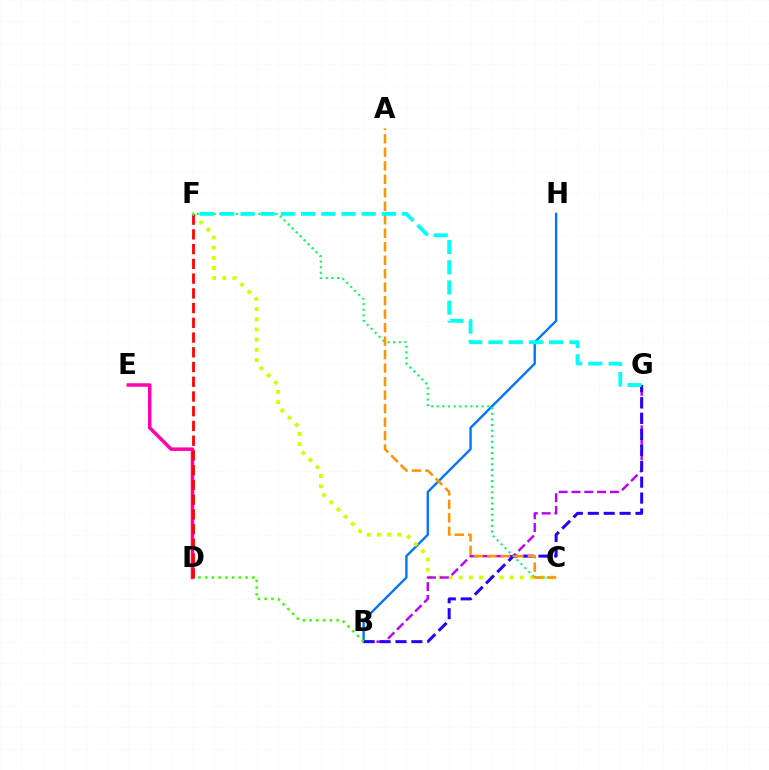{('D', 'E'): [{'color': '#ff00ac', 'line_style': 'solid', 'thickness': 2.51}], ('B', 'H'): [{'color': '#0074ff', 'line_style': 'solid', 'thickness': 1.69}], ('C', 'F'): [{'color': '#d1ff00', 'line_style': 'dotted', 'thickness': 2.77}, {'color': '#00ff5c', 'line_style': 'dotted', 'thickness': 1.52}], ('B', 'G'): [{'color': '#b900ff', 'line_style': 'dashed', 'thickness': 1.74}, {'color': '#2500ff', 'line_style': 'dashed', 'thickness': 2.16}], ('B', 'D'): [{'color': '#3dff00', 'line_style': 'dotted', 'thickness': 1.83}], ('D', 'F'): [{'color': '#ff0000', 'line_style': 'dashed', 'thickness': 2.0}], ('A', 'C'): [{'color': '#ff9400', 'line_style': 'dashed', 'thickness': 1.83}], ('F', 'G'): [{'color': '#00fff6', 'line_style': 'dashed', 'thickness': 2.75}]}